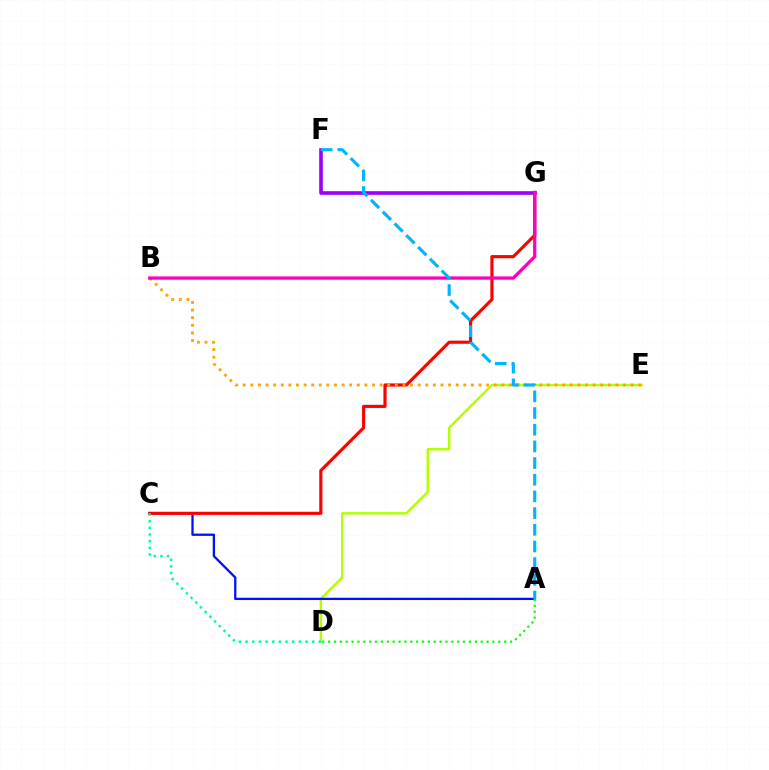{('D', 'E'): [{'color': '#b3ff00', 'line_style': 'solid', 'thickness': 1.78}], ('A', 'C'): [{'color': '#0010ff', 'line_style': 'solid', 'thickness': 1.66}], ('F', 'G'): [{'color': '#9b00ff', 'line_style': 'solid', 'thickness': 2.61}], ('C', 'G'): [{'color': '#ff0000', 'line_style': 'solid', 'thickness': 2.27}], ('B', 'E'): [{'color': '#ffa500', 'line_style': 'dotted', 'thickness': 2.07}], ('C', 'D'): [{'color': '#00ff9d', 'line_style': 'dotted', 'thickness': 1.81}], ('A', 'D'): [{'color': '#08ff00', 'line_style': 'dotted', 'thickness': 1.59}], ('B', 'G'): [{'color': '#ff00bd', 'line_style': 'solid', 'thickness': 2.37}], ('A', 'F'): [{'color': '#00b5ff', 'line_style': 'dashed', 'thickness': 2.27}]}